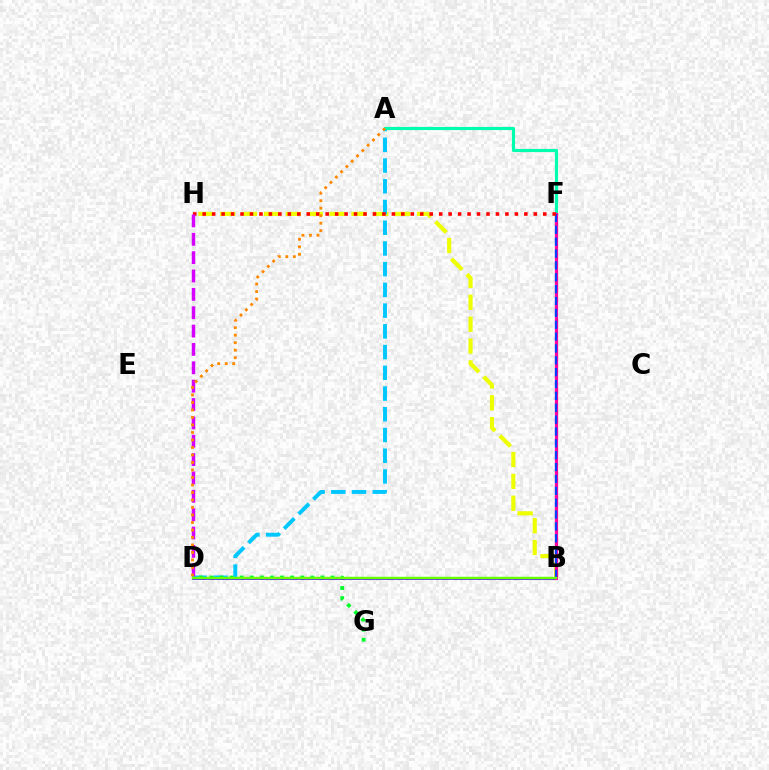{('B', 'H'): [{'color': '#eeff00', 'line_style': 'dashed', 'thickness': 2.97}], ('A', 'D'): [{'color': '#00c7ff', 'line_style': 'dashed', 'thickness': 2.82}, {'color': '#ff8800', 'line_style': 'dotted', 'thickness': 2.04}], ('A', 'F'): [{'color': '#00ffaf', 'line_style': 'solid', 'thickness': 2.28}], ('D', 'G'): [{'color': '#00ff27', 'line_style': 'dotted', 'thickness': 2.74}], ('B', 'D'): [{'color': '#4f00ff', 'line_style': 'solid', 'thickness': 1.95}, {'color': '#66ff00', 'line_style': 'solid', 'thickness': 1.75}], ('B', 'F'): [{'color': '#ff00a0', 'line_style': 'solid', 'thickness': 2.32}, {'color': '#003fff', 'line_style': 'dashed', 'thickness': 1.61}], ('F', 'H'): [{'color': '#ff0000', 'line_style': 'dotted', 'thickness': 2.57}], ('D', 'H'): [{'color': '#d600ff', 'line_style': 'dashed', 'thickness': 2.49}]}